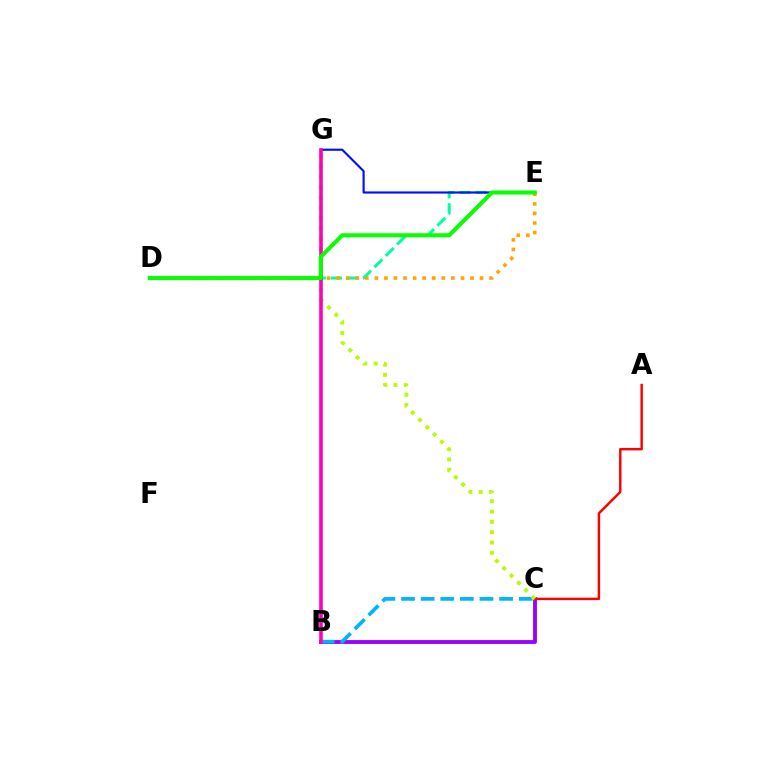{('B', 'C'): [{'color': '#9b00ff', 'line_style': 'solid', 'thickness': 2.77}, {'color': '#00b5ff', 'line_style': 'dashed', 'thickness': 2.66}], ('A', 'C'): [{'color': '#ff0000', 'line_style': 'solid', 'thickness': 1.76}], ('D', 'E'): [{'color': '#00ff9d', 'line_style': 'dashed', 'thickness': 2.18}, {'color': '#ffa500', 'line_style': 'dotted', 'thickness': 2.6}, {'color': '#08ff00', 'line_style': 'solid', 'thickness': 2.91}], ('C', 'G'): [{'color': '#b3ff00', 'line_style': 'dotted', 'thickness': 2.8}], ('E', 'G'): [{'color': '#0010ff', 'line_style': 'solid', 'thickness': 1.55}], ('B', 'G'): [{'color': '#ff00bd', 'line_style': 'solid', 'thickness': 2.59}]}